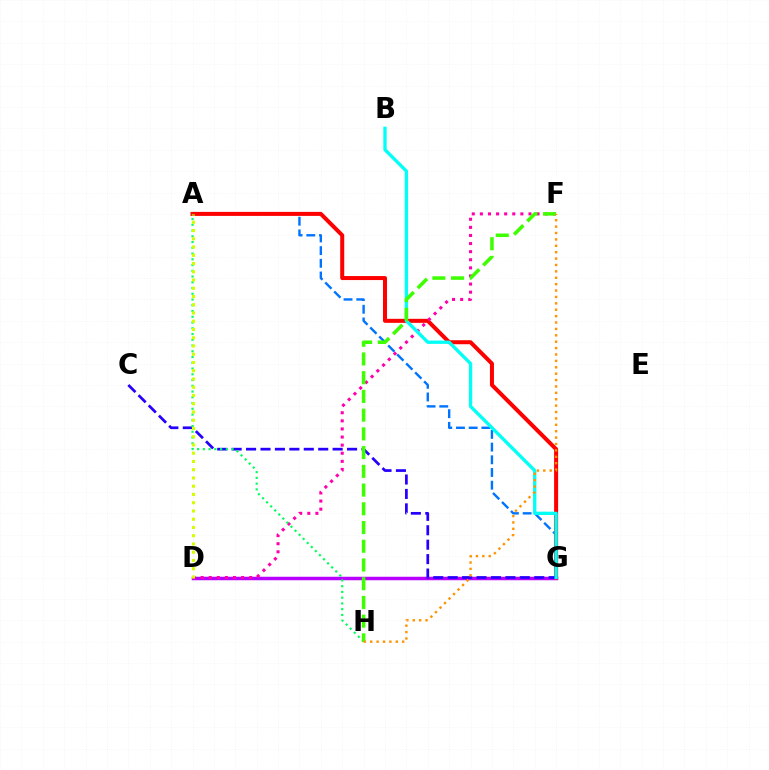{('D', 'G'): [{'color': '#b900ff', 'line_style': 'solid', 'thickness': 2.52}], ('A', 'G'): [{'color': '#0074ff', 'line_style': 'dashed', 'thickness': 1.73}, {'color': '#ff0000', 'line_style': 'solid', 'thickness': 2.89}], ('C', 'G'): [{'color': '#2500ff', 'line_style': 'dashed', 'thickness': 1.96}], ('D', 'F'): [{'color': '#ff00ac', 'line_style': 'dotted', 'thickness': 2.2}], ('B', 'G'): [{'color': '#00fff6', 'line_style': 'solid', 'thickness': 2.39}], ('A', 'H'): [{'color': '#00ff5c', 'line_style': 'dotted', 'thickness': 1.56}], ('F', 'H'): [{'color': '#3dff00', 'line_style': 'dashed', 'thickness': 2.54}, {'color': '#ff9400', 'line_style': 'dotted', 'thickness': 1.74}], ('A', 'D'): [{'color': '#d1ff00', 'line_style': 'dotted', 'thickness': 2.24}]}